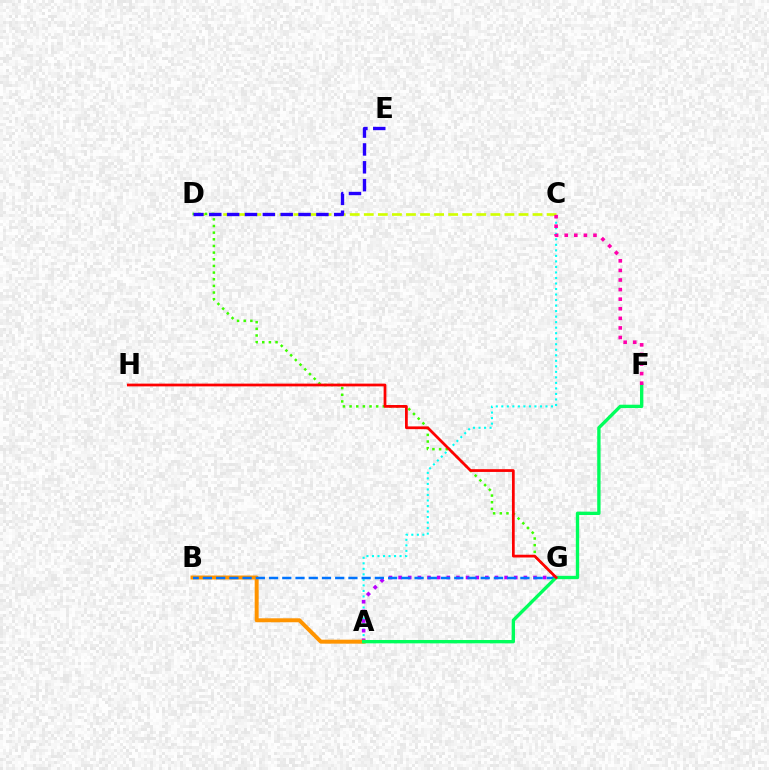{('C', 'D'): [{'color': '#d1ff00', 'line_style': 'dashed', 'thickness': 1.91}], ('A', 'C'): [{'color': '#00fff6', 'line_style': 'dotted', 'thickness': 1.5}], ('D', 'G'): [{'color': '#3dff00', 'line_style': 'dotted', 'thickness': 1.81}], ('A', 'G'): [{'color': '#b900ff', 'line_style': 'dotted', 'thickness': 2.62}], ('A', 'B'): [{'color': '#ff9400', 'line_style': 'solid', 'thickness': 2.86}], ('B', 'G'): [{'color': '#0074ff', 'line_style': 'dashed', 'thickness': 1.8}], ('A', 'F'): [{'color': '#00ff5c', 'line_style': 'solid', 'thickness': 2.41}], ('D', 'E'): [{'color': '#2500ff', 'line_style': 'dashed', 'thickness': 2.43}], ('G', 'H'): [{'color': '#ff0000', 'line_style': 'solid', 'thickness': 1.98}], ('C', 'F'): [{'color': '#ff00ac', 'line_style': 'dotted', 'thickness': 2.6}]}